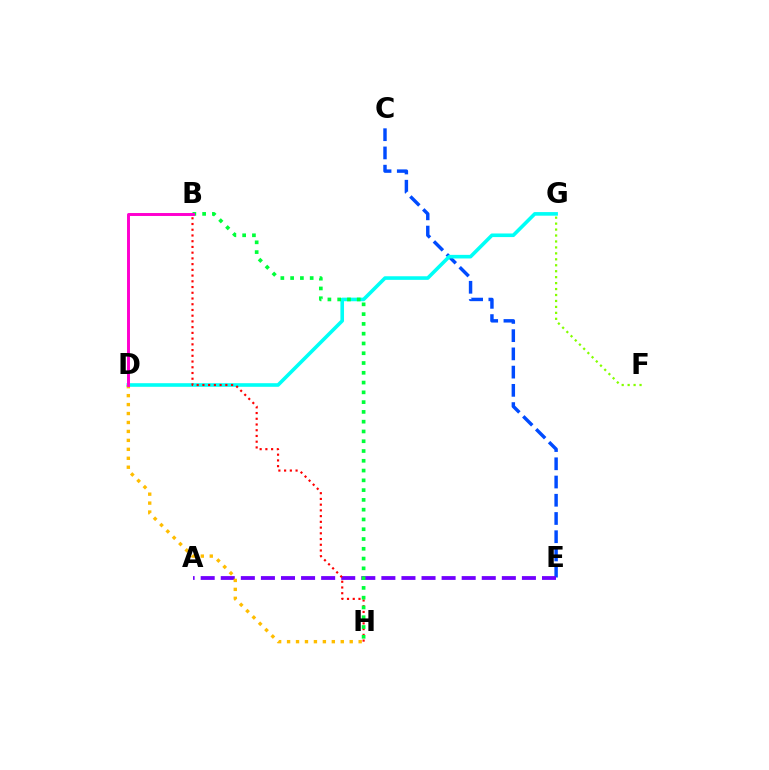{('C', 'E'): [{'color': '#004bff', 'line_style': 'dashed', 'thickness': 2.48}], ('A', 'E'): [{'color': '#7200ff', 'line_style': 'dashed', 'thickness': 2.73}], ('F', 'G'): [{'color': '#84ff00', 'line_style': 'dotted', 'thickness': 1.62}], ('D', 'G'): [{'color': '#00fff6', 'line_style': 'solid', 'thickness': 2.59}], ('D', 'H'): [{'color': '#ffbd00', 'line_style': 'dotted', 'thickness': 2.43}], ('B', 'H'): [{'color': '#ff0000', 'line_style': 'dotted', 'thickness': 1.56}, {'color': '#00ff39', 'line_style': 'dotted', 'thickness': 2.66}], ('B', 'D'): [{'color': '#ff00cf', 'line_style': 'solid', 'thickness': 2.12}]}